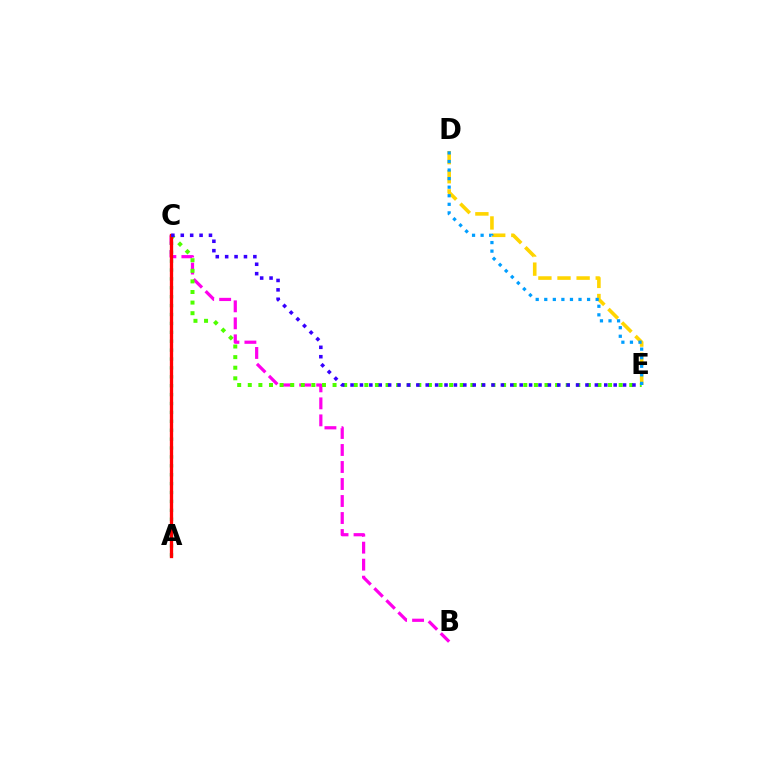{('B', 'C'): [{'color': '#ff00ed', 'line_style': 'dashed', 'thickness': 2.31}], ('D', 'E'): [{'color': '#ffd500', 'line_style': 'dashed', 'thickness': 2.6}, {'color': '#009eff', 'line_style': 'dotted', 'thickness': 2.33}], ('C', 'E'): [{'color': '#4fff00', 'line_style': 'dotted', 'thickness': 2.88}, {'color': '#3700ff', 'line_style': 'dotted', 'thickness': 2.55}], ('A', 'C'): [{'color': '#00ff86', 'line_style': 'dotted', 'thickness': 2.42}, {'color': '#ff0000', 'line_style': 'solid', 'thickness': 2.39}]}